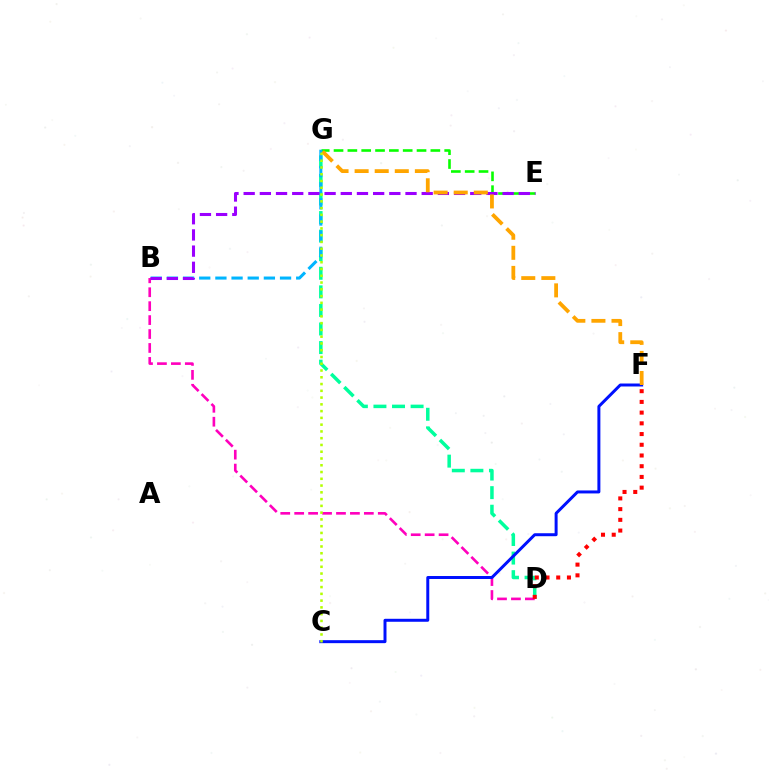{('D', 'G'): [{'color': '#00ff9d', 'line_style': 'dashed', 'thickness': 2.52}], ('E', 'G'): [{'color': '#08ff00', 'line_style': 'dashed', 'thickness': 1.88}], ('B', 'G'): [{'color': '#00b5ff', 'line_style': 'dashed', 'thickness': 2.2}], ('B', 'D'): [{'color': '#ff00bd', 'line_style': 'dashed', 'thickness': 1.89}], ('B', 'E'): [{'color': '#9b00ff', 'line_style': 'dashed', 'thickness': 2.2}], ('C', 'F'): [{'color': '#0010ff', 'line_style': 'solid', 'thickness': 2.14}], ('F', 'G'): [{'color': '#ffa500', 'line_style': 'dashed', 'thickness': 2.73}], ('D', 'F'): [{'color': '#ff0000', 'line_style': 'dotted', 'thickness': 2.91}], ('C', 'G'): [{'color': '#b3ff00', 'line_style': 'dotted', 'thickness': 1.84}]}